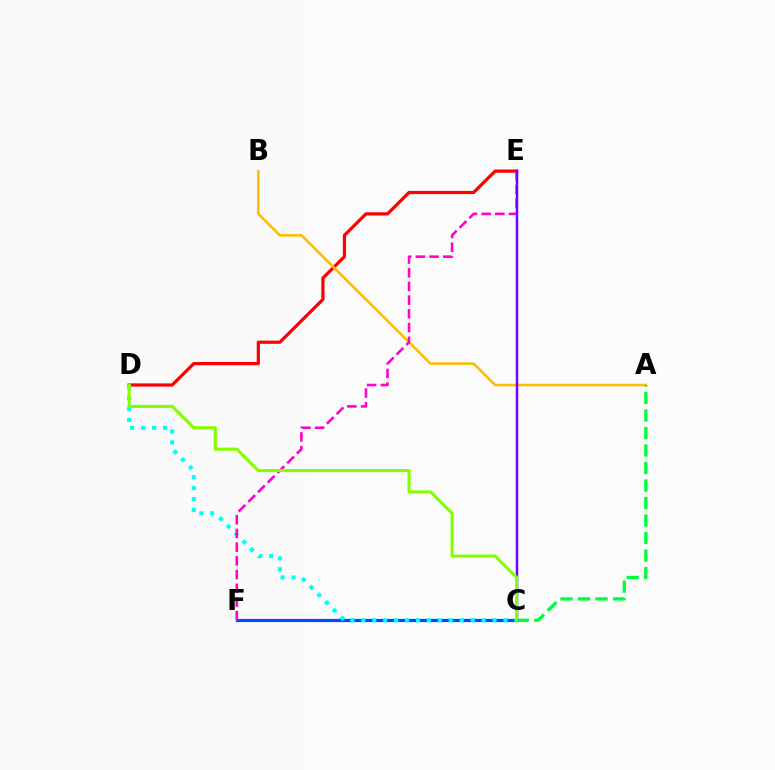{('C', 'F'): [{'color': '#004bff', 'line_style': 'solid', 'thickness': 2.3}], ('D', 'E'): [{'color': '#ff0000', 'line_style': 'solid', 'thickness': 2.32}], ('C', 'D'): [{'color': '#00fff6', 'line_style': 'dotted', 'thickness': 2.97}, {'color': '#84ff00', 'line_style': 'solid', 'thickness': 2.23}], ('A', 'B'): [{'color': '#ffbd00', 'line_style': 'solid', 'thickness': 1.85}], ('E', 'F'): [{'color': '#ff00cf', 'line_style': 'dashed', 'thickness': 1.86}], ('A', 'C'): [{'color': '#00ff39', 'line_style': 'dashed', 'thickness': 2.38}], ('C', 'E'): [{'color': '#7200ff', 'line_style': 'solid', 'thickness': 1.79}]}